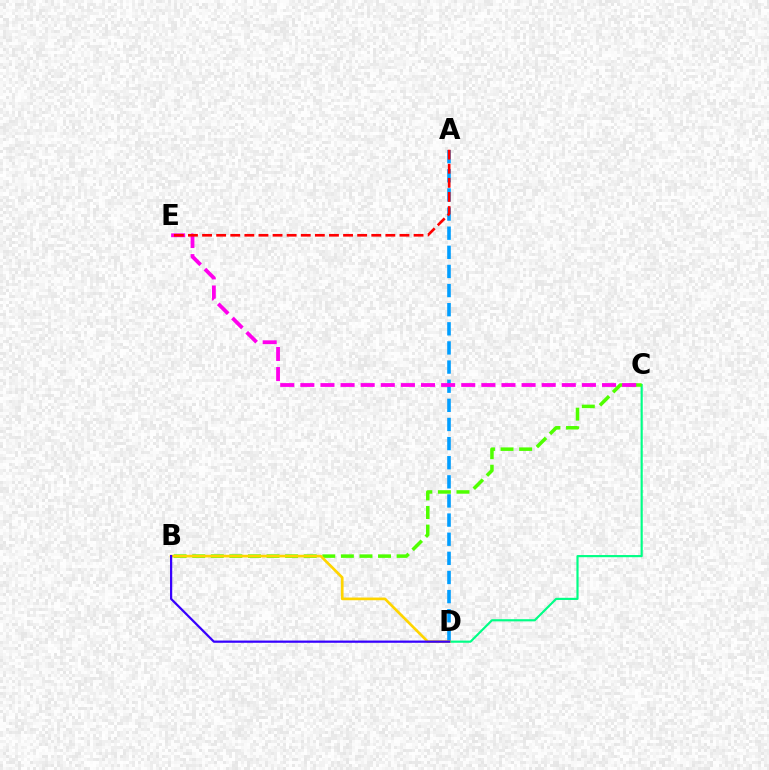{('A', 'D'): [{'color': '#009eff', 'line_style': 'dashed', 'thickness': 2.6}], ('C', 'D'): [{'color': '#00ff86', 'line_style': 'solid', 'thickness': 1.56}], ('B', 'C'): [{'color': '#4fff00', 'line_style': 'dashed', 'thickness': 2.52}], ('C', 'E'): [{'color': '#ff00ed', 'line_style': 'dashed', 'thickness': 2.73}], ('A', 'E'): [{'color': '#ff0000', 'line_style': 'dashed', 'thickness': 1.92}], ('B', 'D'): [{'color': '#ffd500', 'line_style': 'solid', 'thickness': 1.94}, {'color': '#3700ff', 'line_style': 'solid', 'thickness': 1.61}]}